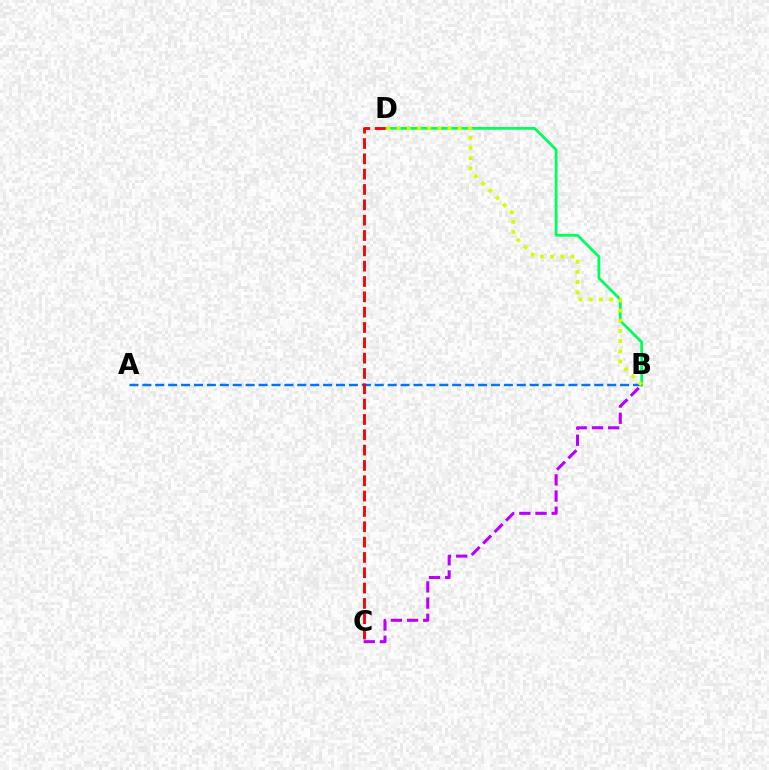{('B', 'D'): [{'color': '#00ff5c', 'line_style': 'solid', 'thickness': 2.01}, {'color': '#d1ff00', 'line_style': 'dotted', 'thickness': 2.76}], ('A', 'B'): [{'color': '#0074ff', 'line_style': 'dashed', 'thickness': 1.75}], ('C', 'D'): [{'color': '#ff0000', 'line_style': 'dashed', 'thickness': 2.08}], ('B', 'C'): [{'color': '#b900ff', 'line_style': 'dashed', 'thickness': 2.2}]}